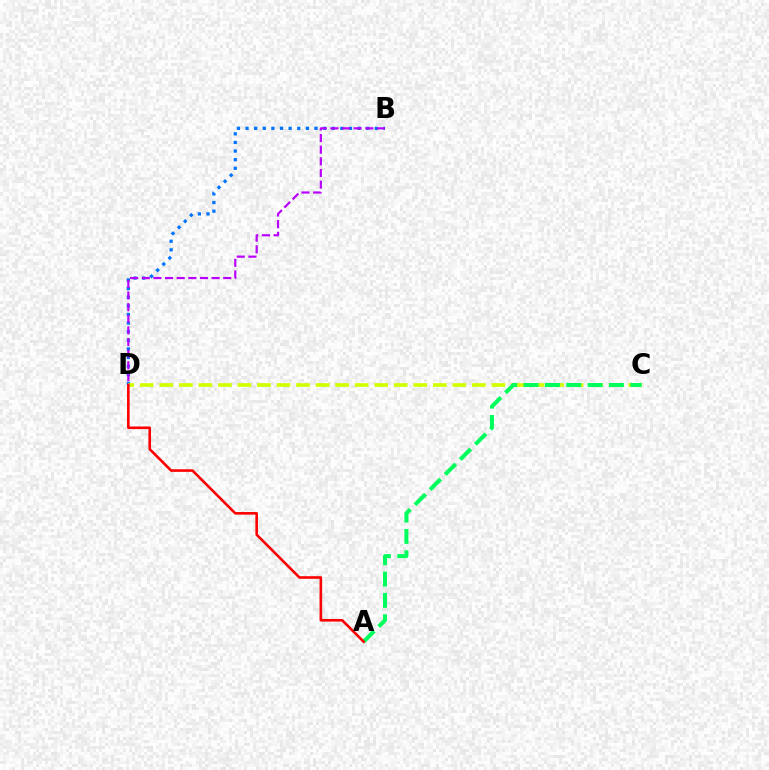{('B', 'D'): [{'color': '#0074ff', 'line_style': 'dotted', 'thickness': 2.34}, {'color': '#b900ff', 'line_style': 'dashed', 'thickness': 1.58}], ('C', 'D'): [{'color': '#d1ff00', 'line_style': 'dashed', 'thickness': 2.65}], ('A', 'C'): [{'color': '#00ff5c', 'line_style': 'dashed', 'thickness': 2.9}], ('A', 'D'): [{'color': '#ff0000', 'line_style': 'solid', 'thickness': 1.88}]}